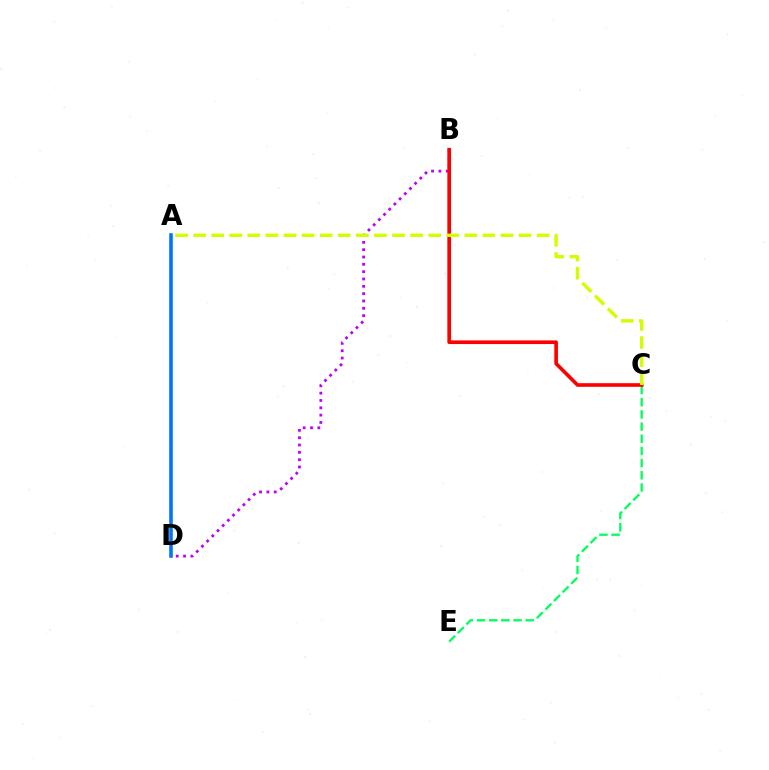{('B', 'D'): [{'color': '#b900ff', 'line_style': 'dotted', 'thickness': 1.99}], ('C', 'E'): [{'color': '#00ff5c', 'line_style': 'dashed', 'thickness': 1.65}], ('B', 'C'): [{'color': '#ff0000', 'line_style': 'solid', 'thickness': 2.62}], ('A', 'C'): [{'color': '#d1ff00', 'line_style': 'dashed', 'thickness': 2.46}], ('A', 'D'): [{'color': '#0074ff', 'line_style': 'solid', 'thickness': 2.57}]}